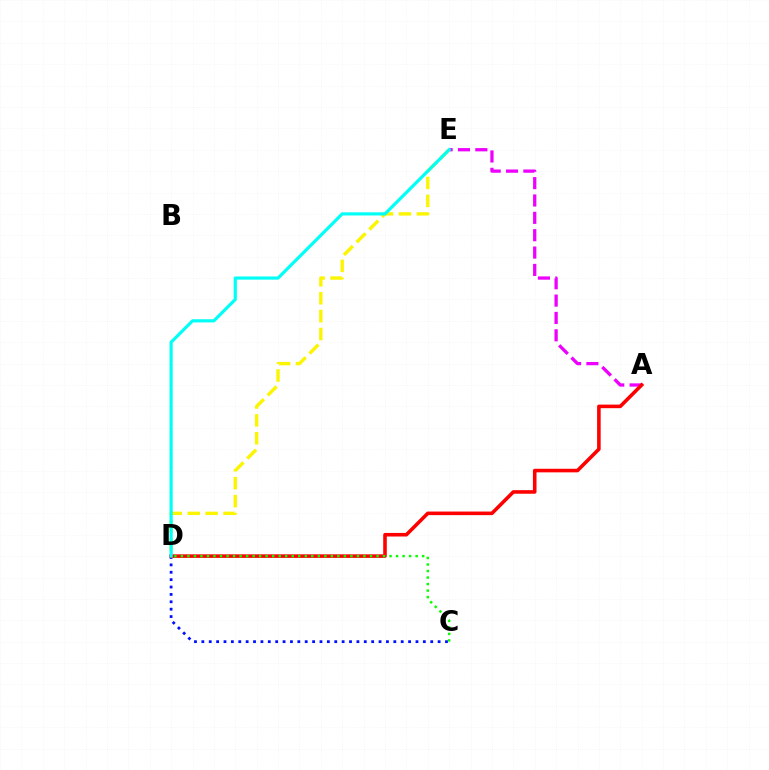{('A', 'E'): [{'color': '#ee00ff', 'line_style': 'dashed', 'thickness': 2.36}], ('C', 'D'): [{'color': '#0010ff', 'line_style': 'dotted', 'thickness': 2.01}, {'color': '#08ff00', 'line_style': 'dotted', 'thickness': 1.77}], ('A', 'D'): [{'color': '#ff0000', 'line_style': 'solid', 'thickness': 2.57}], ('D', 'E'): [{'color': '#fcf500', 'line_style': 'dashed', 'thickness': 2.43}, {'color': '#00fff6', 'line_style': 'solid', 'thickness': 2.29}]}